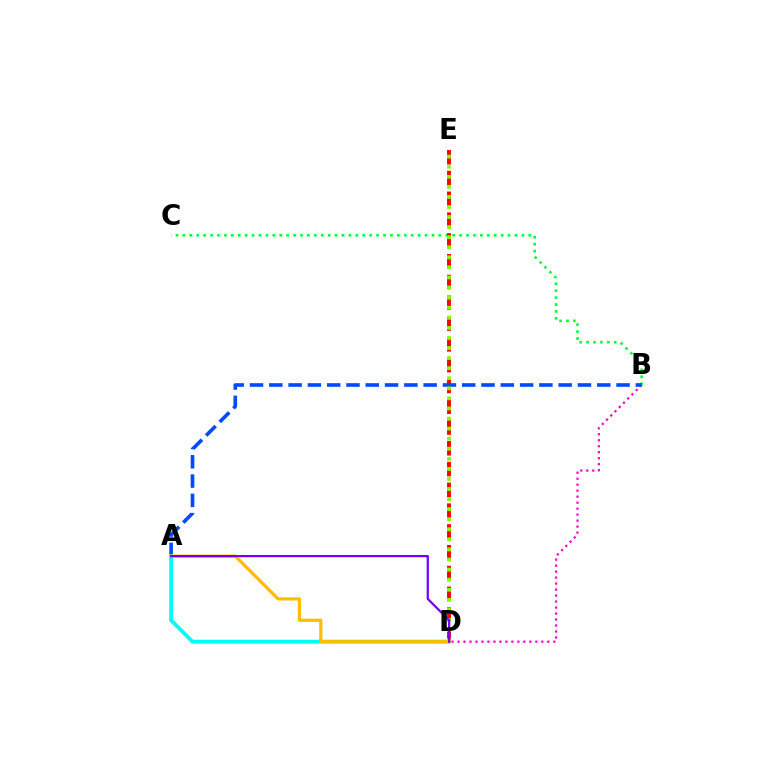{('B', 'D'): [{'color': '#ff00cf', 'line_style': 'dotted', 'thickness': 1.63}], ('B', 'C'): [{'color': '#00ff39', 'line_style': 'dotted', 'thickness': 1.88}], ('D', 'E'): [{'color': '#ff0000', 'line_style': 'dashed', 'thickness': 2.82}, {'color': '#84ff00', 'line_style': 'dotted', 'thickness': 2.74}], ('A', 'B'): [{'color': '#004bff', 'line_style': 'dashed', 'thickness': 2.62}], ('A', 'D'): [{'color': '#00fff6', 'line_style': 'solid', 'thickness': 2.75}, {'color': '#ffbd00', 'line_style': 'solid', 'thickness': 2.31}, {'color': '#7200ff', 'line_style': 'solid', 'thickness': 1.6}]}